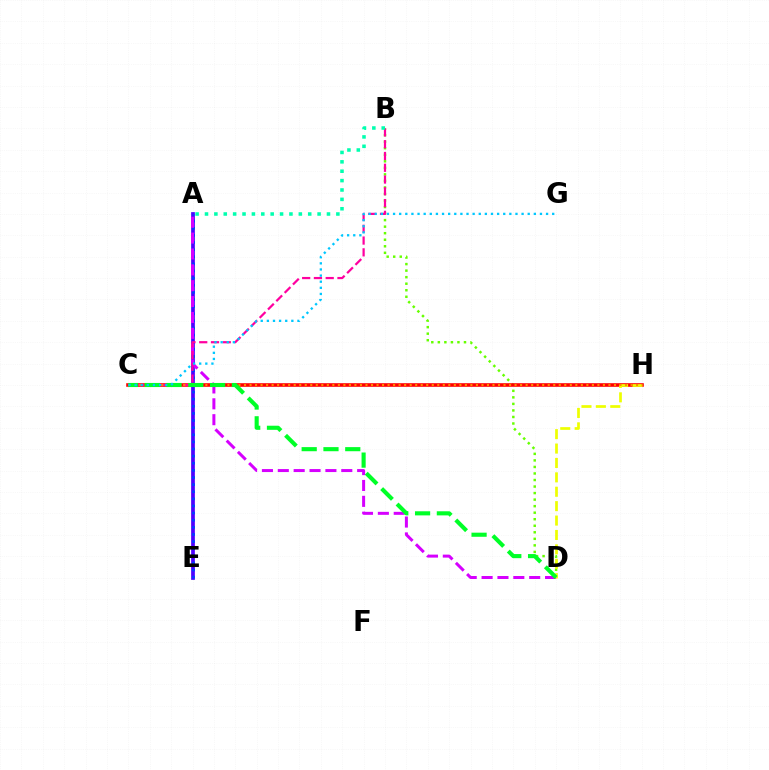{('B', 'D'): [{'color': '#66ff00', 'line_style': 'dotted', 'thickness': 1.78}], ('A', 'E'): [{'color': '#4f00ff', 'line_style': 'solid', 'thickness': 2.68}, {'color': '#003fff', 'line_style': 'dotted', 'thickness': 1.93}], ('A', 'D'): [{'color': '#d600ff', 'line_style': 'dashed', 'thickness': 2.16}], ('C', 'H'): [{'color': '#ff0000', 'line_style': 'solid', 'thickness': 2.59}, {'color': '#ff8800', 'line_style': 'dotted', 'thickness': 1.5}], ('B', 'C'): [{'color': '#ff00a0', 'line_style': 'dashed', 'thickness': 1.6}], ('D', 'H'): [{'color': '#eeff00', 'line_style': 'dashed', 'thickness': 1.96}], ('C', 'D'): [{'color': '#00ff27', 'line_style': 'dashed', 'thickness': 2.96}], ('C', 'G'): [{'color': '#00c7ff', 'line_style': 'dotted', 'thickness': 1.66}], ('A', 'B'): [{'color': '#00ffaf', 'line_style': 'dotted', 'thickness': 2.55}]}